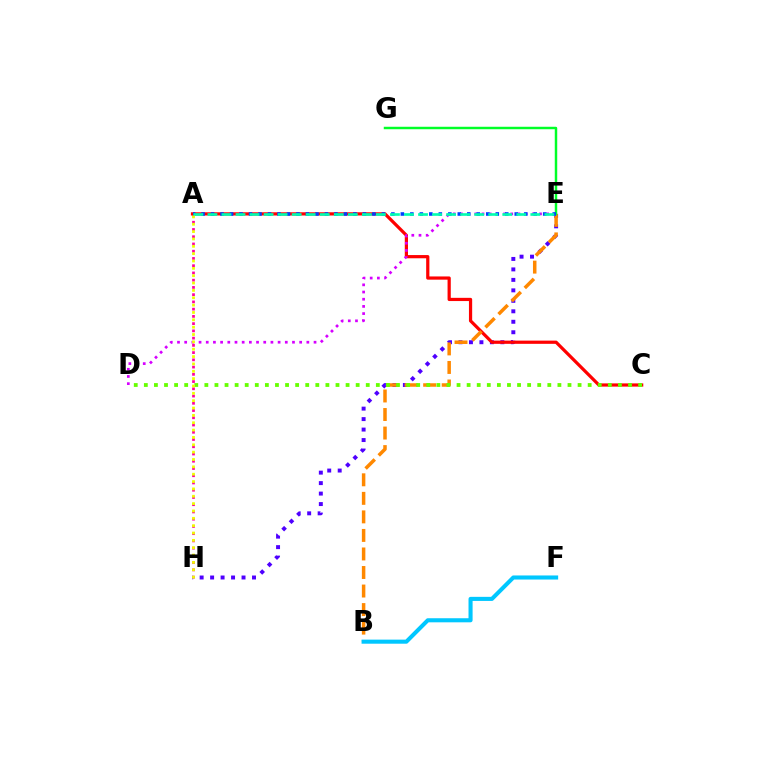{('A', 'H'): [{'color': '#ff00a0', 'line_style': 'dotted', 'thickness': 1.97}, {'color': '#eeff00', 'line_style': 'dotted', 'thickness': 2.0}], ('E', 'H'): [{'color': '#4f00ff', 'line_style': 'dotted', 'thickness': 2.85}], ('A', 'C'): [{'color': '#ff0000', 'line_style': 'solid', 'thickness': 2.32}], ('B', 'E'): [{'color': '#ff8800', 'line_style': 'dashed', 'thickness': 2.52}], ('C', 'D'): [{'color': '#66ff00', 'line_style': 'dotted', 'thickness': 2.74}], ('D', 'E'): [{'color': '#d600ff', 'line_style': 'dotted', 'thickness': 1.95}], ('E', 'G'): [{'color': '#00ff27', 'line_style': 'solid', 'thickness': 1.77}], ('A', 'E'): [{'color': '#003fff', 'line_style': 'dotted', 'thickness': 2.58}, {'color': '#00ffaf', 'line_style': 'dashed', 'thickness': 1.91}], ('B', 'F'): [{'color': '#00c7ff', 'line_style': 'solid', 'thickness': 2.94}]}